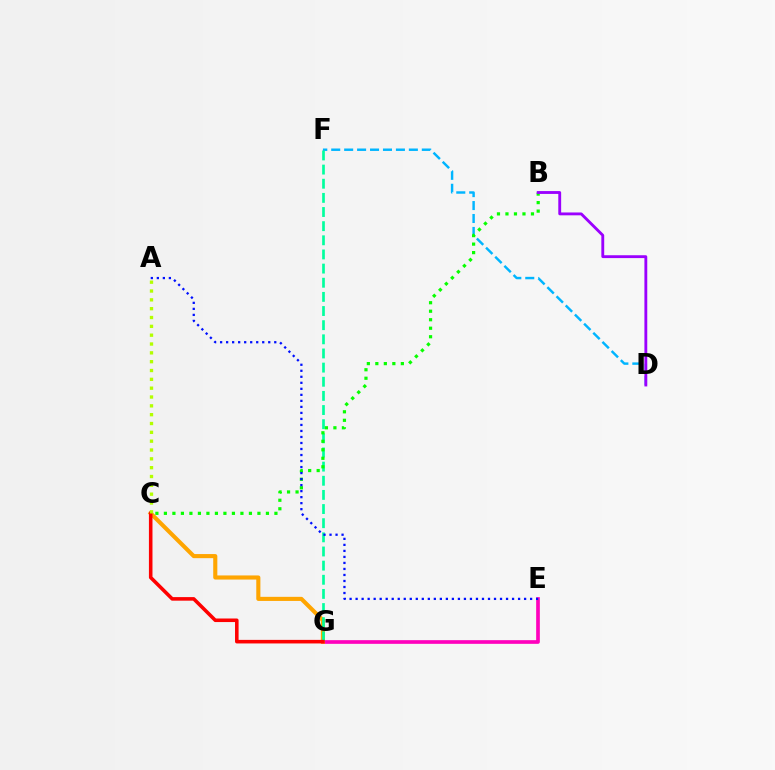{('E', 'G'): [{'color': '#ff00bd', 'line_style': 'solid', 'thickness': 2.65}], ('C', 'G'): [{'color': '#ffa500', 'line_style': 'solid', 'thickness': 2.96}, {'color': '#ff0000', 'line_style': 'solid', 'thickness': 2.57}], ('D', 'F'): [{'color': '#00b5ff', 'line_style': 'dashed', 'thickness': 1.76}], ('F', 'G'): [{'color': '#00ff9d', 'line_style': 'dashed', 'thickness': 1.92}], ('B', 'C'): [{'color': '#08ff00', 'line_style': 'dotted', 'thickness': 2.31}], ('B', 'D'): [{'color': '#9b00ff', 'line_style': 'solid', 'thickness': 2.05}], ('A', 'E'): [{'color': '#0010ff', 'line_style': 'dotted', 'thickness': 1.63}], ('A', 'C'): [{'color': '#b3ff00', 'line_style': 'dotted', 'thickness': 2.4}]}